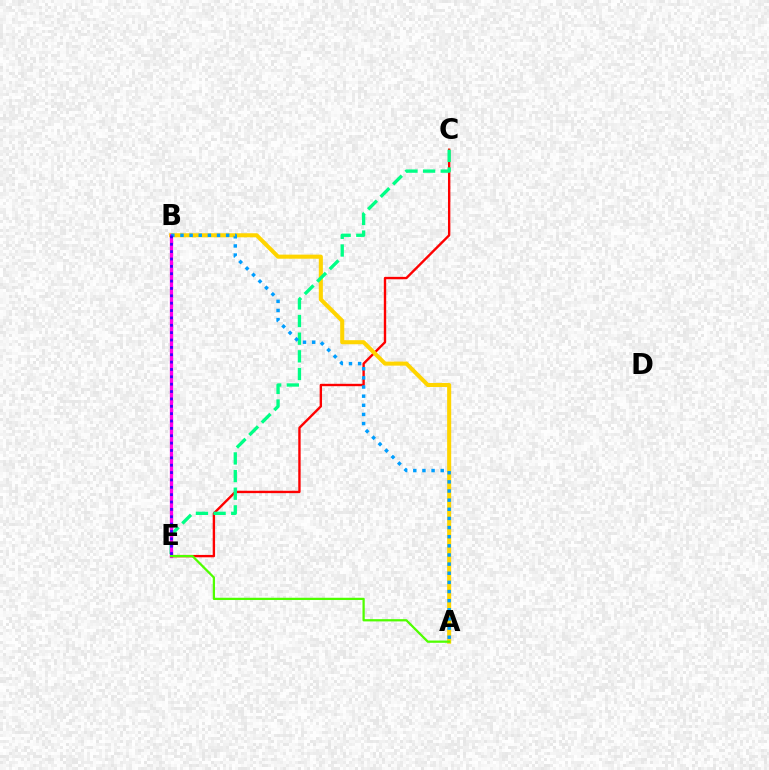{('C', 'E'): [{'color': '#ff0000', 'line_style': 'solid', 'thickness': 1.71}, {'color': '#00ff86', 'line_style': 'dashed', 'thickness': 2.4}], ('A', 'B'): [{'color': '#ffd500', 'line_style': 'solid', 'thickness': 2.93}, {'color': '#009eff', 'line_style': 'dotted', 'thickness': 2.48}], ('B', 'E'): [{'color': '#ff00ed', 'line_style': 'solid', 'thickness': 2.36}, {'color': '#3700ff', 'line_style': 'dotted', 'thickness': 2.0}], ('A', 'E'): [{'color': '#4fff00', 'line_style': 'solid', 'thickness': 1.62}]}